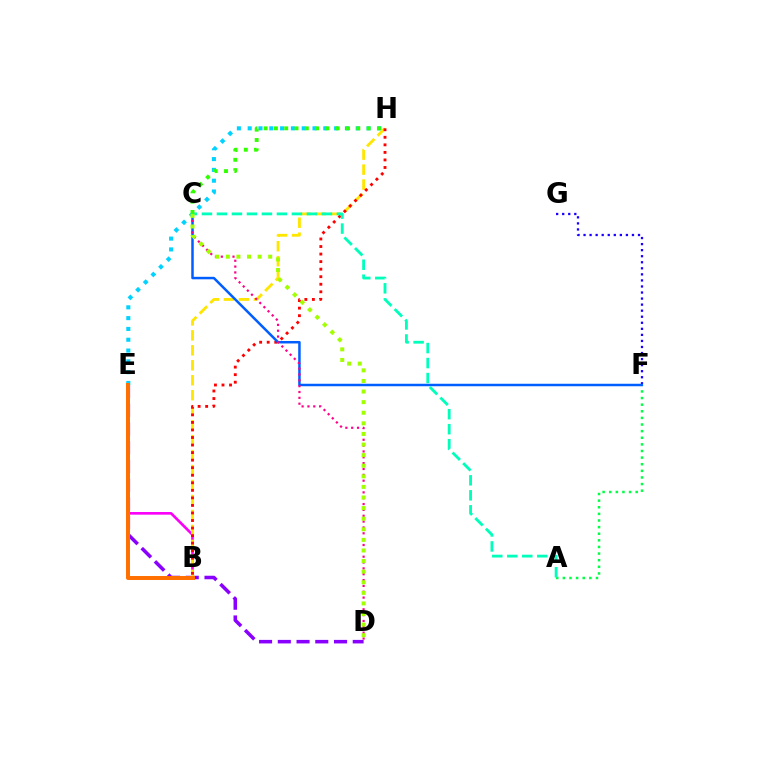{('D', 'E'): [{'color': '#8a00ff', 'line_style': 'dashed', 'thickness': 2.55}], ('F', 'G'): [{'color': '#1900ff', 'line_style': 'dotted', 'thickness': 1.64}], ('A', 'F'): [{'color': '#00ff45', 'line_style': 'dotted', 'thickness': 1.8}], ('E', 'H'): [{'color': '#00d3ff', 'line_style': 'dotted', 'thickness': 2.94}], ('B', 'E'): [{'color': '#fa00f9', 'line_style': 'solid', 'thickness': 1.9}, {'color': '#ff7000', 'line_style': 'solid', 'thickness': 2.86}], ('B', 'H'): [{'color': '#ffe600', 'line_style': 'dashed', 'thickness': 2.03}, {'color': '#ff0000', 'line_style': 'dotted', 'thickness': 2.05}], ('C', 'F'): [{'color': '#005dff', 'line_style': 'solid', 'thickness': 1.79}], ('A', 'C'): [{'color': '#00ffbb', 'line_style': 'dashed', 'thickness': 2.04}], ('C', 'D'): [{'color': '#ff0088', 'line_style': 'dotted', 'thickness': 1.59}, {'color': '#a2ff00', 'line_style': 'dotted', 'thickness': 2.88}], ('C', 'H'): [{'color': '#31ff00', 'line_style': 'dotted', 'thickness': 2.8}]}